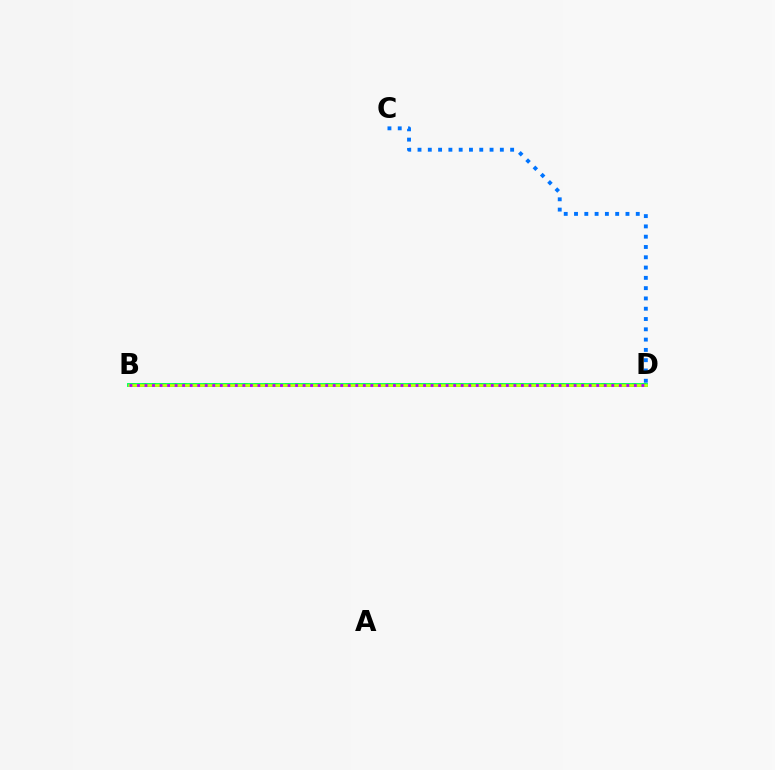{('B', 'D'): [{'color': '#ff0000', 'line_style': 'dotted', 'thickness': 2.77}, {'color': '#00ff5c', 'line_style': 'solid', 'thickness': 2.8}, {'color': '#d1ff00', 'line_style': 'solid', 'thickness': 1.82}, {'color': '#b900ff', 'line_style': 'dotted', 'thickness': 2.05}], ('C', 'D'): [{'color': '#0074ff', 'line_style': 'dotted', 'thickness': 2.8}]}